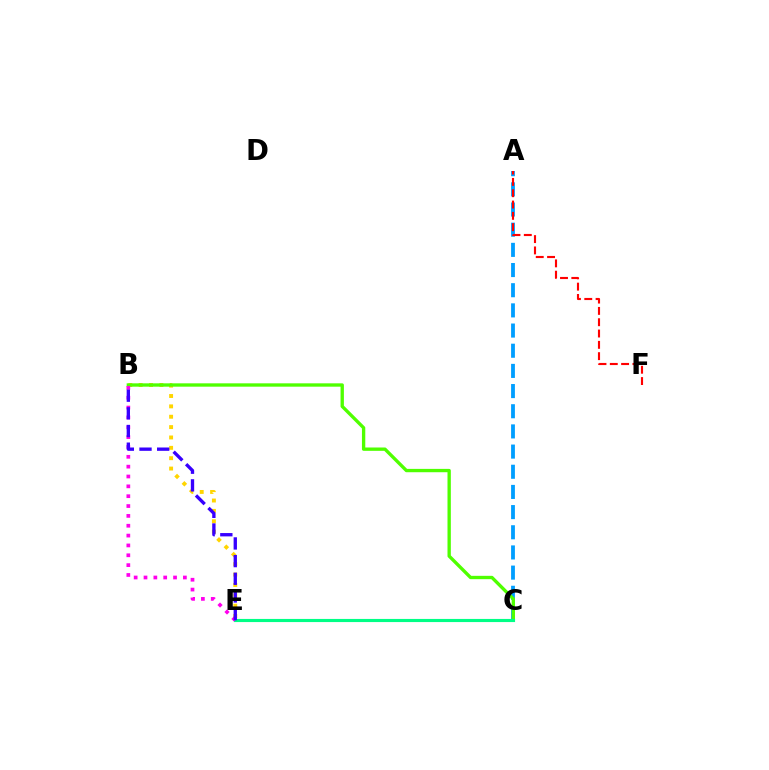{('B', 'E'): [{'color': '#ffd500', 'line_style': 'dotted', 'thickness': 2.82}, {'color': '#ff00ed', 'line_style': 'dotted', 'thickness': 2.68}, {'color': '#3700ff', 'line_style': 'dashed', 'thickness': 2.4}], ('A', 'C'): [{'color': '#009eff', 'line_style': 'dashed', 'thickness': 2.74}], ('A', 'F'): [{'color': '#ff0000', 'line_style': 'dashed', 'thickness': 1.54}], ('B', 'C'): [{'color': '#4fff00', 'line_style': 'solid', 'thickness': 2.41}], ('C', 'E'): [{'color': '#00ff86', 'line_style': 'solid', 'thickness': 2.25}]}